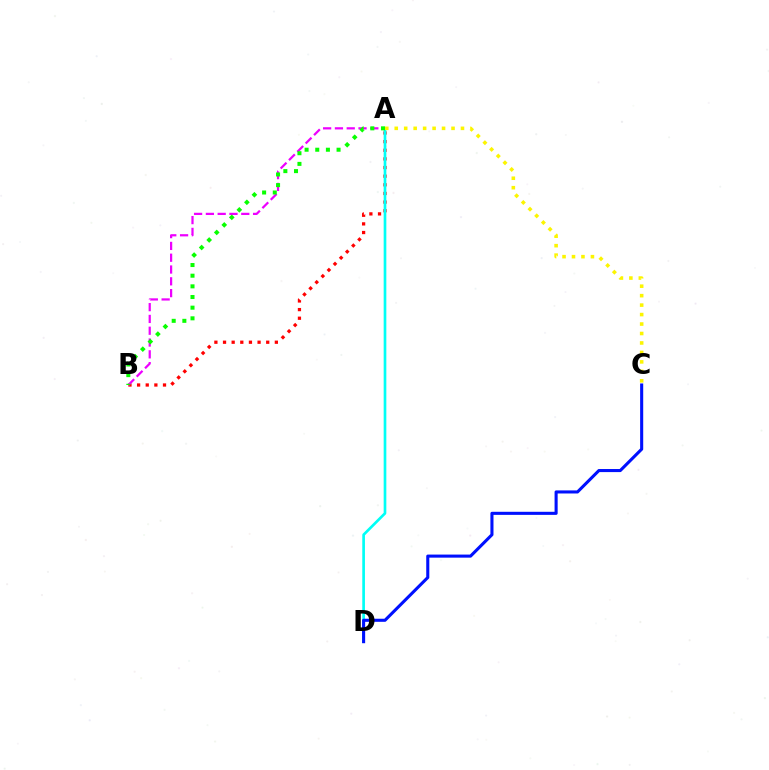{('A', 'B'): [{'color': '#ff0000', 'line_style': 'dotted', 'thickness': 2.35}, {'color': '#ee00ff', 'line_style': 'dashed', 'thickness': 1.6}, {'color': '#08ff00', 'line_style': 'dotted', 'thickness': 2.9}], ('A', 'D'): [{'color': '#00fff6', 'line_style': 'solid', 'thickness': 1.92}], ('A', 'C'): [{'color': '#fcf500', 'line_style': 'dotted', 'thickness': 2.57}], ('C', 'D'): [{'color': '#0010ff', 'line_style': 'solid', 'thickness': 2.22}]}